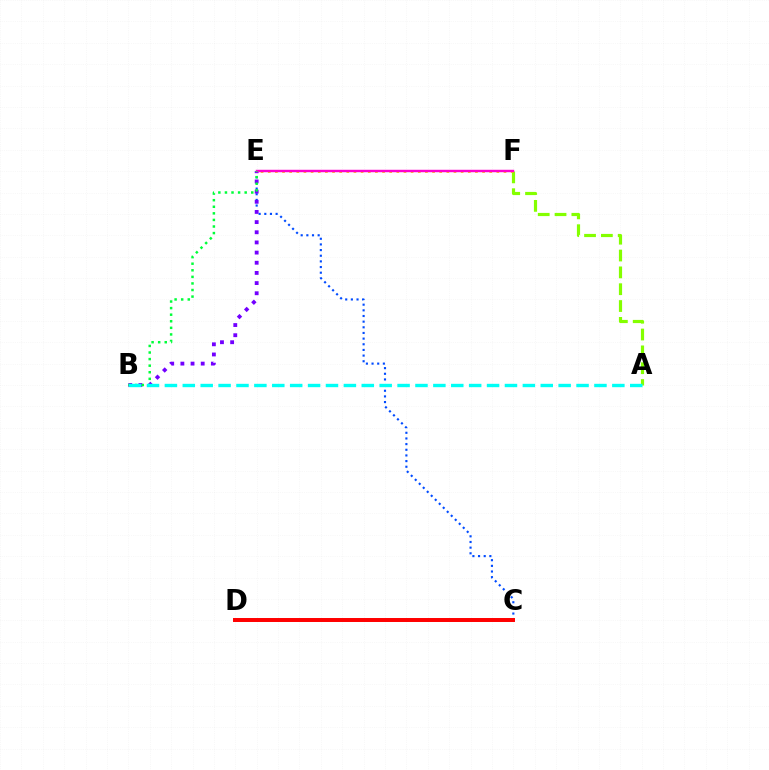{('C', 'E'): [{'color': '#004bff', 'line_style': 'dotted', 'thickness': 1.54}], ('A', 'F'): [{'color': '#84ff00', 'line_style': 'dashed', 'thickness': 2.29}], ('E', 'F'): [{'color': '#ffbd00', 'line_style': 'dotted', 'thickness': 1.94}, {'color': '#ff00cf', 'line_style': 'solid', 'thickness': 1.76}], ('B', 'E'): [{'color': '#7200ff', 'line_style': 'dotted', 'thickness': 2.76}, {'color': '#00ff39', 'line_style': 'dotted', 'thickness': 1.79}], ('C', 'D'): [{'color': '#ff0000', 'line_style': 'solid', 'thickness': 2.86}], ('A', 'B'): [{'color': '#00fff6', 'line_style': 'dashed', 'thickness': 2.43}]}